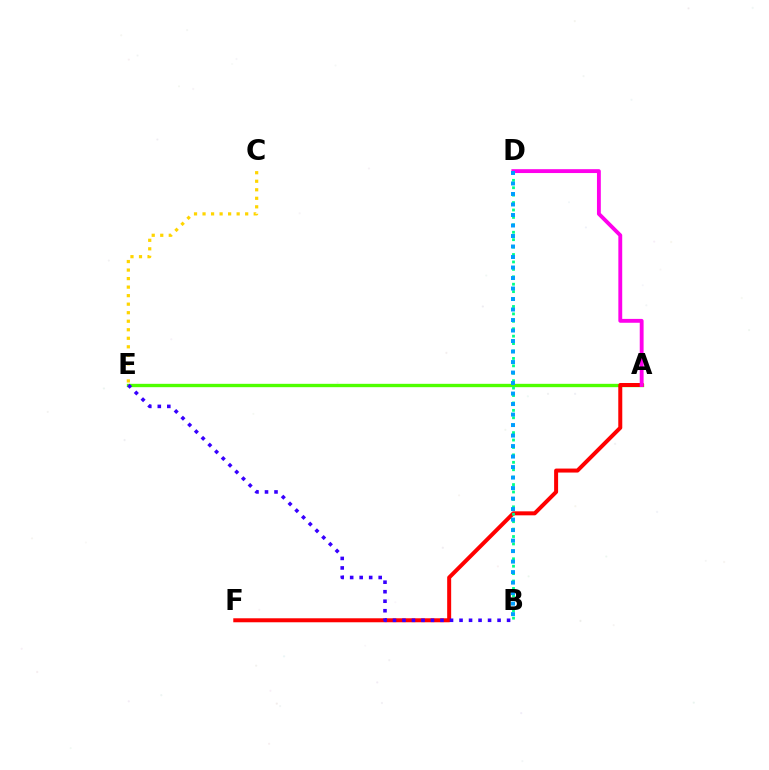{('A', 'E'): [{'color': '#4fff00', 'line_style': 'solid', 'thickness': 2.41}], ('A', 'F'): [{'color': '#ff0000', 'line_style': 'solid', 'thickness': 2.87}], ('C', 'E'): [{'color': '#ffd500', 'line_style': 'dotted', 'thickness': 2.32}], ('B', 'D'): [{'color': '#00ff86', 'line_style': 'dotted', 'thickness': 2.02}, {'color': '#009eff', 'line_style': 'dotted', 'thickness': 2.85}], ('A', 'D'): [{'color': '#ff00ed', 'line_style': 'solid', 'thickness': 2.78}], ('B', 'E'): [{'color': '#3700ff', 'line_style': 'dotted', 'thickness': 2.58}]}